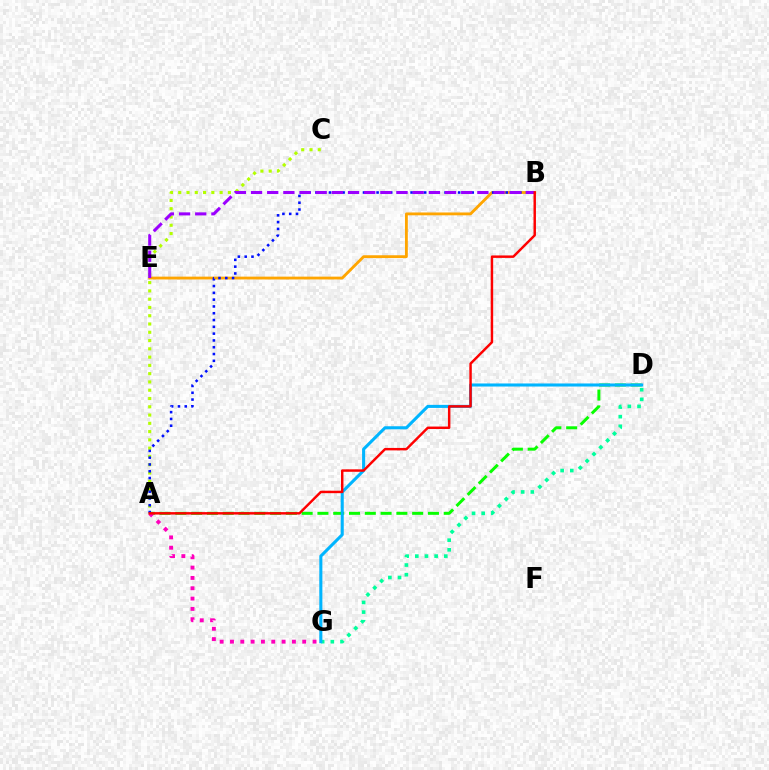{('A', 'C'): [{'color': '#b3ff00', 'line_style': 'dotted', 'thickness': 2.25}], ('A', 'D'): [{'color': '#08ff00', 'line_style': 'dashed', 'thickness': 2.14}], ('A', 'G'): [{'color': '#ff00bd', 'line_style': 'dotted', 'thickness': 2.8}], ('B', 'E'): [{'color': '#ffa500', 'line_style': 'solid', 'thickness': 2.04}, {'color': '#9b00ff', 'line_style': 'dashed', 'thickness': 2.2}], ('D', 'G'): [{'color': '#00ff9d', 'line_style': 'dotted', 'thickness': 2.63}, {'color': '#00b5ff', 'line_style': 'solid', 'thickness': 2.21}], ('A', 'B'): [{'color': '#0010ff', 'line_style': 'dotted', 'thickness': 1.85}, {'color': '#ff0000', 'line_style': 'solid', 'thickness': 1.77}]}